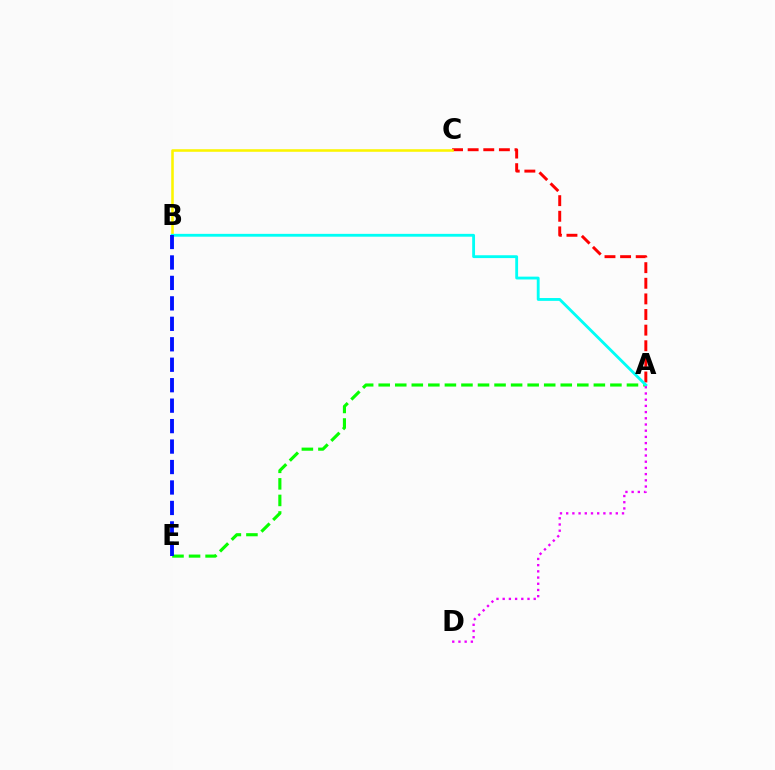{('A', 'E'): [{'color': '#08ff00', 'line_style': 'dashed', 'thickness': 2.25}], ('A', 'C'): [{'color': '#ff0000', 'line_style': 'dashed', 'thickness': 2.12}], ('B', 'C'): [{'color': '#fcf500', 'line_style': 'solid', 'thickness': 1.85}], ('A', 'B'): [{'color': '#00fff6', 'line_style': 'solid', 'thickness': 2.04}], ('A', 'D'): [{'color': '#ee00ff', 'line_style': 'dotted', 'thickness': 1.69}], ('B', 'E'): [{'color': '#0010ff', 'line_style': 'dashed', 'thickness': 2.78}]}